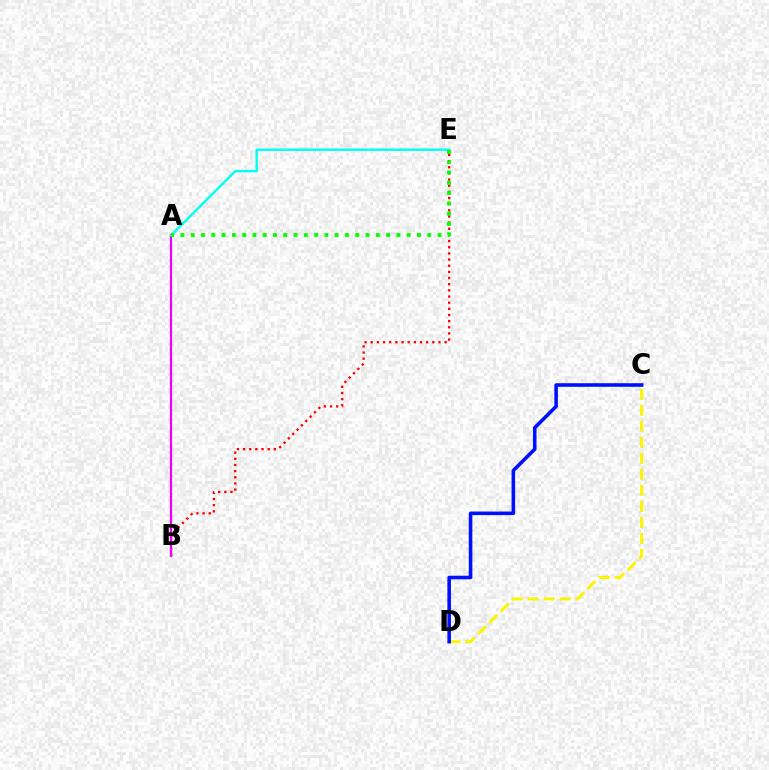{('B', 'E'): [{'color': '#ff0000', 'line_style': 'dotted', 'thickness': 1.67}], ('A', 'B'): [{'color': '#ee00ff', 'line_style': 'solid', 'thickness': 1.62}], ('C', 'D'): [{'color': '#fcf500', 'line_style': 'dashed', 'thickness': 2.17}, {'color': '#0010ff', 'line_style': 'solid', 'thickness': 2.58}], ('A', 'E'): [{'color': '#00fff6', 'line_style': 'solid', 'thickness': 1.74}, {'color': '#08ff00', 'line_style': 'dotted', 'thickness': 2.79}]}